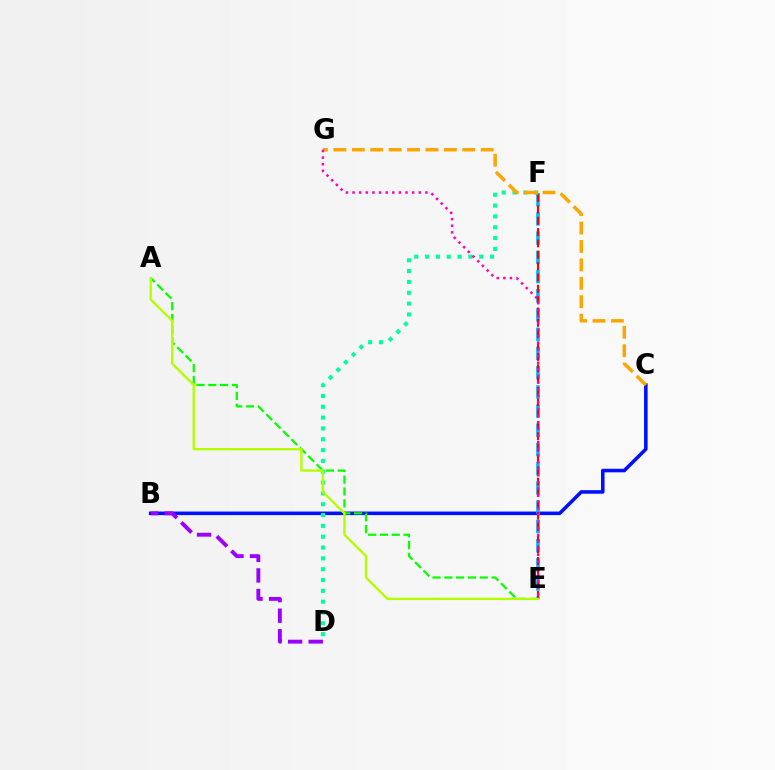{('B', 'C'): [{'color': '#0010ff', 'line_style': 'solid', 'thickness': 2.57}], ('B', 'D'): [{'color': '#9b00ff', 'line_style': 'dashed', 'thickness': 2.8}], ('A', 'E'): [{'color': '#08ff00', 'line_style': 'dashed', 'thickness': 1.61}, {'color': '#b3ff00', 'line_style': 'solid', 'thickness': 1.7}], ('E', 'F'): [{'color': '#00b5ff', 'line_style': 'dashed', 'thickness': 2.61}, {'color': '#ff0000', 'line_style': 'dashed', 'thickness': 1.54}], ('D', 'F'): [{'color': '#00ff9d', 'line_style': 'dotted', 'thickness': 2.94}], ('C', 'G'): [{'color': '#ffa500', 'line_style': 'dashed', 'thickness': 2.5}], ('E', 'G'): [{'color': '#ff00bd', 'line_style': 'dotted', 'thickness': 1.8}]}